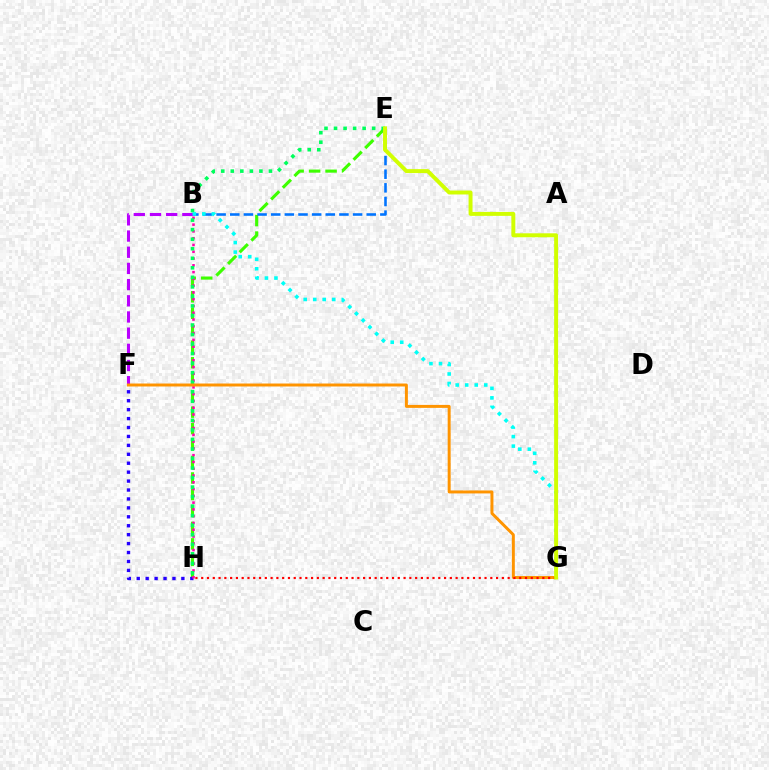{('E', 'H'): [{'color': '#3dff00', 'line_style': 'dashed', 'thickness': 2.24}, {'color': '#00ff5c', 'line_style': 'dotted', 'thickness': 2.59}], ('F', 'H'): [{'color': '#2500ff', 'line_style': 'dotted', 'thickness': 2.43}], ('B', 'H'): [{'color': '#ff00ac', 'line_style': 'dotted', 'thickness': 1.84}], ('B', 'F'): [{'color': '#b900ff', 'line_style': 'dashed', 'thickness': 2.2}], ('B', 'E'): [{'color': '#0074ff', 'line_style': 'dashed', 'thickness': 1.85}], ('B', 'G'): [{'color': '#00fff6', 'line_style': 'dotted', 'thickness': 2.59}], ('F', 'G'): [{'color': '#ff9400', 'line_style': 'solid', 'thickness': 2.14}], ('G', 'H'): [{'color': '#ff0000', 'line_style': 'dotted', 'thickness': 1.57}], ('E', 'G'): [{'color': '#d1ff00', 'line_style': 'solid', 'thickness': 2.84}]}